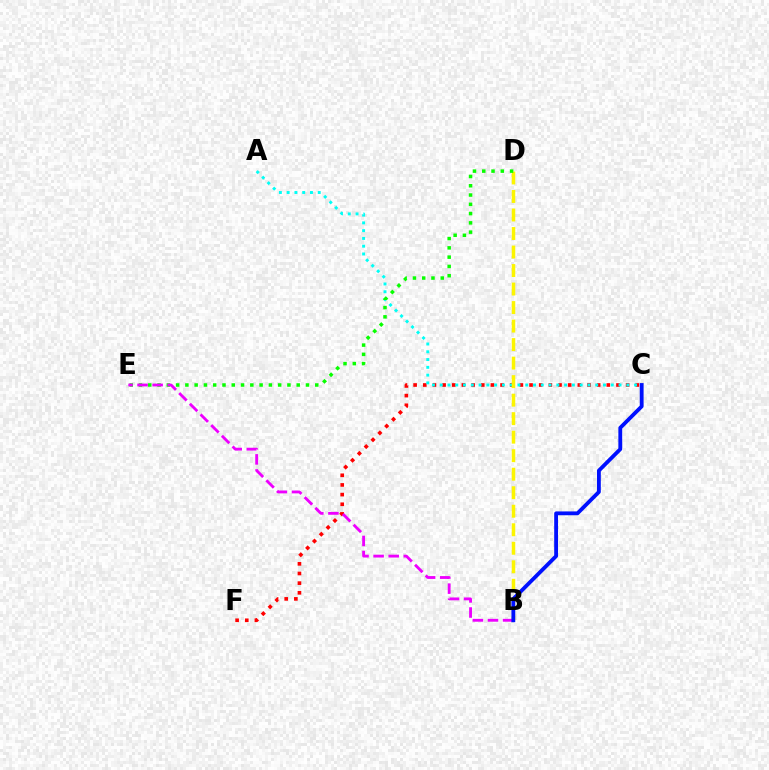{('C', 'F'): [{'color': '#ff0000', 'line_style': 'dotted', 'thickness': 2.62}], ('A', 'C'): [{'color': '#00fff6', 'line_style': 'dotted', 'thickness': 2.11}], ('B', 'D'): [{'color': '#fcf500', 'line_style': 'dashed', 'thickness': 2.52}], ('D', 'E'): [{'color': '#08ff00', 'line_style': 'dotted', 'thickness': 2.52}], ('B', 'E'): [{'color': '#ee00ff', 'line_style': 'dashed', 'thickness': 2.05}], ('B', 'C'): [{'color': '#0010ff', 'line_style': 'solid', 'thickness': 2.76}]}